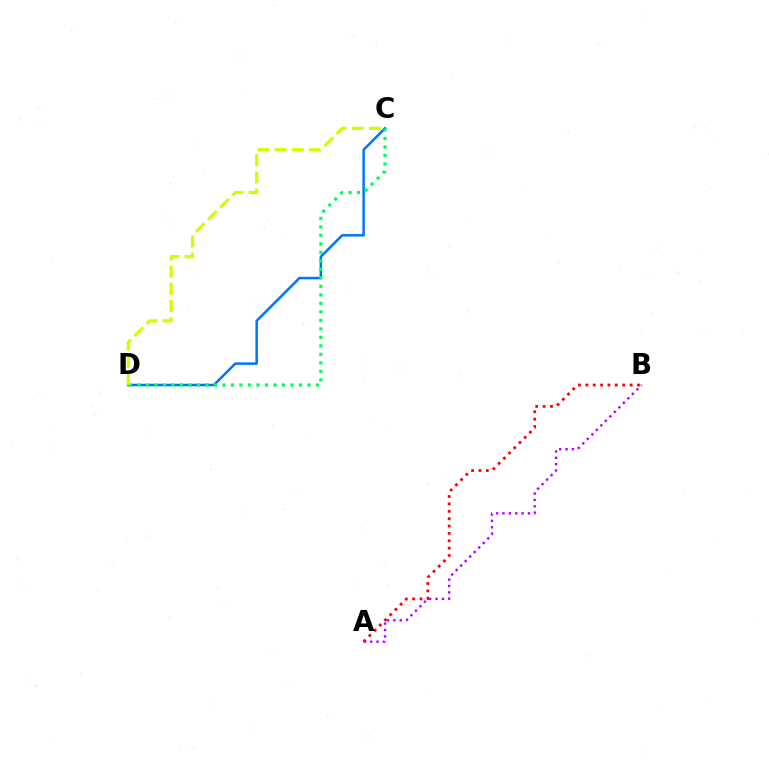{('C', 'D'): [{'color': '#0074ff', 'line_style': 'solid', 'thickness': 1.8}, {'color': '#00ff5c', 'line_style': 'dotted', 'thickness': 2.31}, {'color': '#d1ff00', 'line_style': 'dashed', 'thickness': 2.34}], ('A', 'B'): [{'color': '#b900ff', 'line_style': 'dotted', 'thickness': 1.73}, {'color': '#ff0000', 'line_style': 'dotted', 'thickness': 2.0}]}